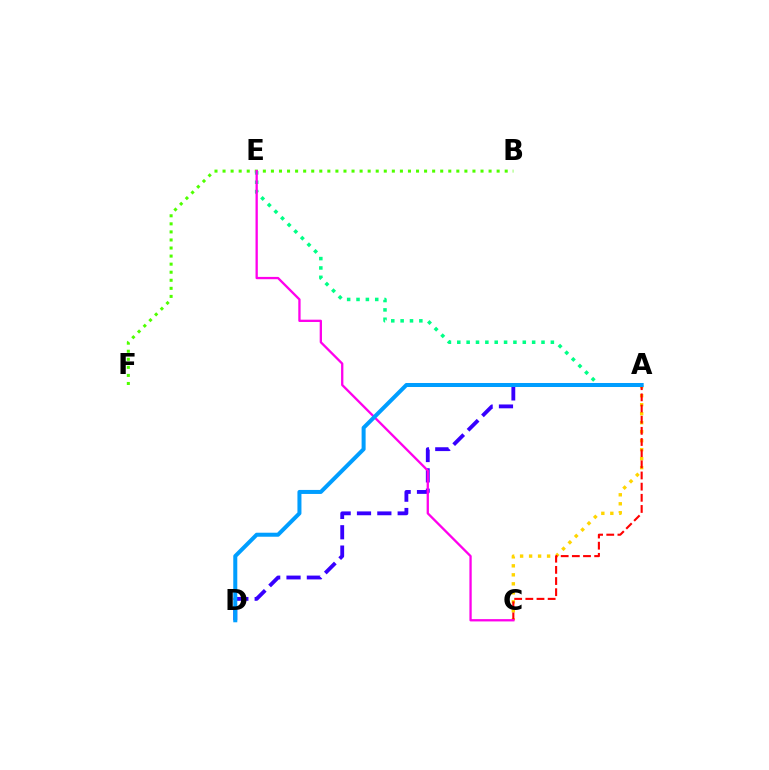{('A', 'C'): [{'color': '#ffd500', 'line_style': 'dotted', 'thickness': 2.44}, {'color': '#ff0000', 'line_style': 'dashed', 'thickness': 1.52}], ('A', 'D'): [{'color': '#3700ff', 'line_style': 'dashed', 'thickness': 2.76}, {'color': '#009eff', 'line_style': 'solid', 'thickness': 2.89}], ('B', 'F'): [{'color': '#4fff00', 'line_style': 'dotted', 'thickness': 2.19}], ('A', 'E'): [{'color': '#00ff86', 'line_style': 'dotted', 'thickness': 2.54}], ('C', 'E'): [{'color': '#ff00ed', 'line_style': 'solid', 'thickness': 1.66}]}